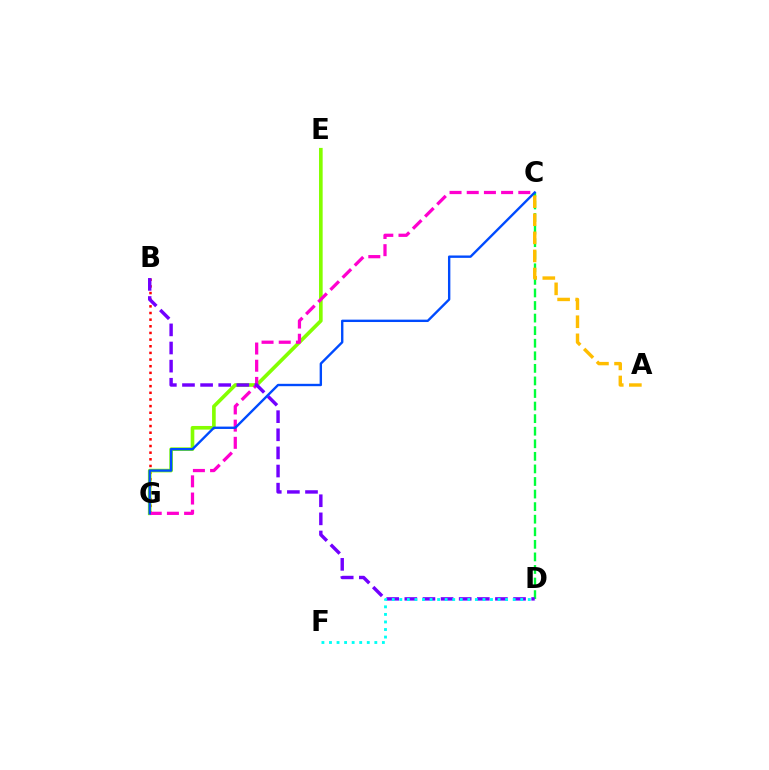{('C', 'D'): [{'color': '#00ff39', 'line_style': 'dashed', 'thickness': 1.71}], ('B', 'G'): [{'color': '#ff0000', 'line_style': 'dotted', 'thickness': 1.81}], ('E', 'G'): [{'color': '#84ff00', 'line_style': 'solid', 'thickness': 2.62}], ('C', 'G'): [{'color': '#ff00cf', 'line_style': 'dashed', 'thickness': 2.34}, {'color': '#004bff', 'line_style': 'solid', 'thickness': 1.71}], ('A', 'C'): [{'color': '#ffbd00', 'line_style': 'dashed', 'thickness': 2.46}], ('B', 'D'): [{'color': '#7200ff', 'line_style': 'dashed', 'thickness': 2.46}], ('D', 'F'): [{'color': '#00fff6', 'line_style': 'dotted', 'thickness': 2.05}]}